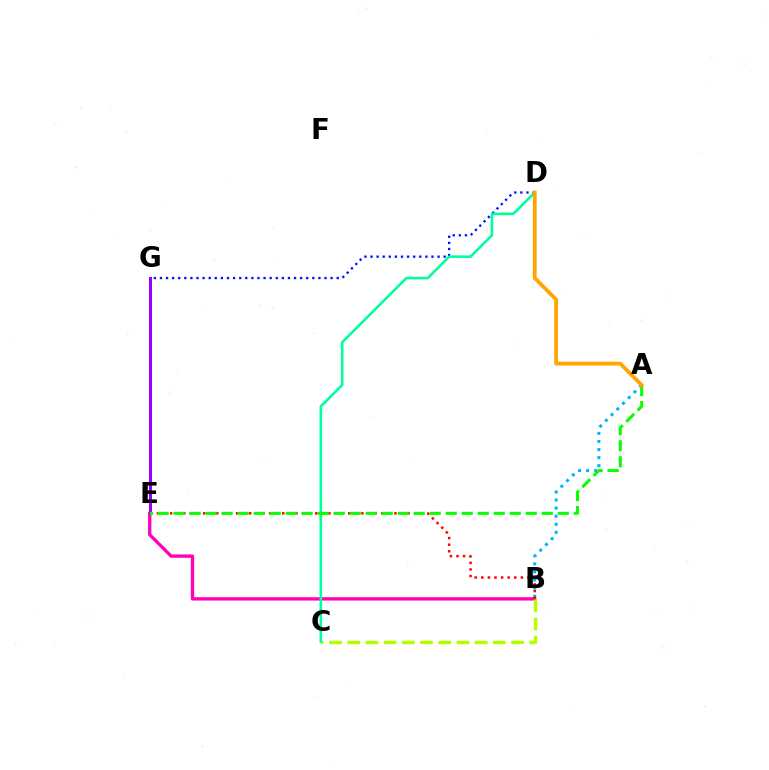{('A', 'B'): [{'color': '#00b5ff', 'line_style': 'dotted', 'thickness': 2.19}], ('B', 'E'): [{'color': '#ff00bd', 'line_style': 'solid', 'thickness': 2.41}, {'color': '#ff0000', 'line_style': 'dotted', 'thickness': 1.79}], ('D', 'G'): [{'color': '#0010ff', 'line_style': 'dotted', 'thickness': 1.66}], ('B', 'C'): [{'color': '#b3ff00', 'line_style': 'dashed', 'thickness': 2.47}], ('E', 'G'): [{'color': '#9b00ff', 'line_style': 'solid', 'thickness': 2.16}], ('C', 'D'): [{'color': '#00ff9d', 'line_style': 'solid', 'thickness': 1.87}], ('A', 'E'): [{'color': '#08ff00', 'line_style': 'dashed', 'thickness': 2.17}], ('A', 'D'): [{'color': '#ffa500', 'line_style': 'solid', 'thickness': 2.75}]}